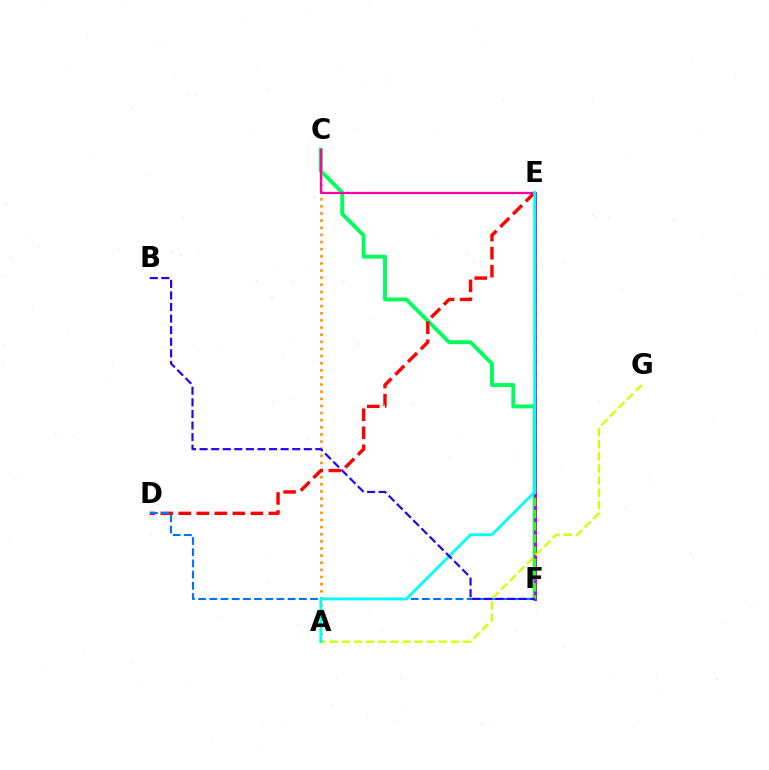{('C', 'F'): [{'color': '#00ff5c', 'line_style': 'solid', 'thickness': 2.8}], ('A', 'C'): [{'color': '#ff9400', 'line_style': 'dotted', 'thickness': 1.94}], ('D', 'E'): [{'color': '#ff0000', 'line_style': 'dashed', 'thickness': 2.45}], ('E', 'F'): [{'color': '#b900ff', 'line_style': 'solid', 'thickness': 2.14}, {'color': '#3dff00', 'line_style': 'dashed', 'thickness': 1.66}], ('C', 'E'): [{'color': '#ff00ac', 'line_style': 'solid', 'thickness': 1.64}], ('D', 'F'): [{'color': '#0074ff', 'line_style': 'dashed', 'thickness': 1.52}], ('A', 'G'): [{'color': '#d1ff00', 'line_style': 'dashed', 'thickness': 1.65}], ('A', 'E'): [{'color': '#00fff6', 'line_style': 'solid', 'thickness': 2.04}], ('B', 'F'): [{'color': '#2500ff', 'line_style': 'dashed', 'thickness': 1.57}]}